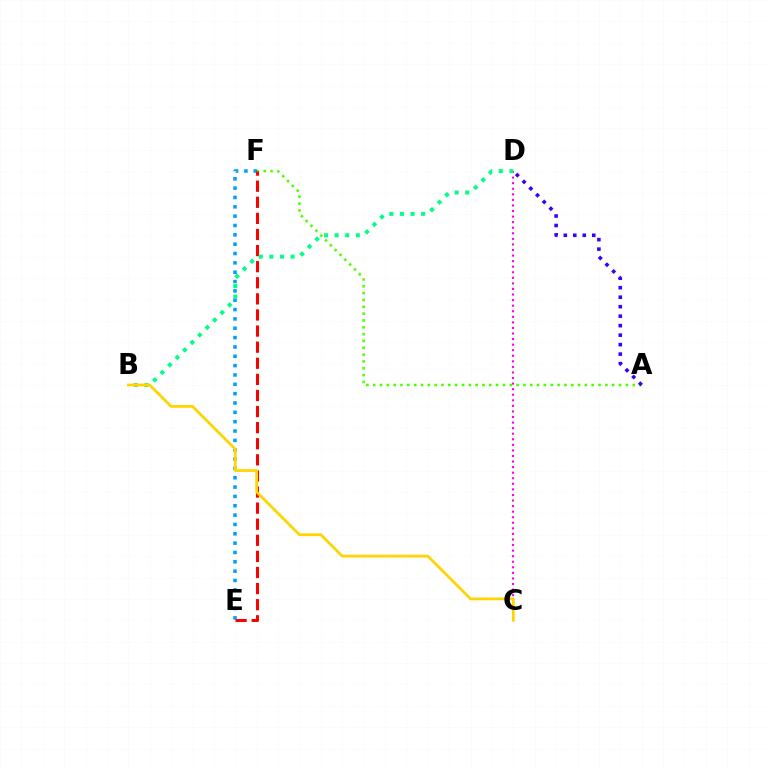{('A', 'F'): [{'color': '#4fff00', 'line_style': 'dotted', 'thickness': 1.86}], ('E', 'F'): [{'color': '#009eff', 'line_style': 'dotted', 'thickness': 2.54}, {'color': '#ff0000', 'line_style': 'dashed', 'thickness': 2.19}], ('A', 'D'): [{'color': '#3700ff', 'line_style': 'dotted', 'thickness': 2.58}], ('C', 'D'): [{'color': '#ff00ed', 'line_style': 'dotted', 'thickness': 1.51}], ('B', 'D'): [{'color': '#00ff86', 'line_style': 'dotted', 'thickness': 2.88}], ('B', 'C'): [{'color': '#ffd500', 'line_style': 'solid', 'thickness': 1.99}]}